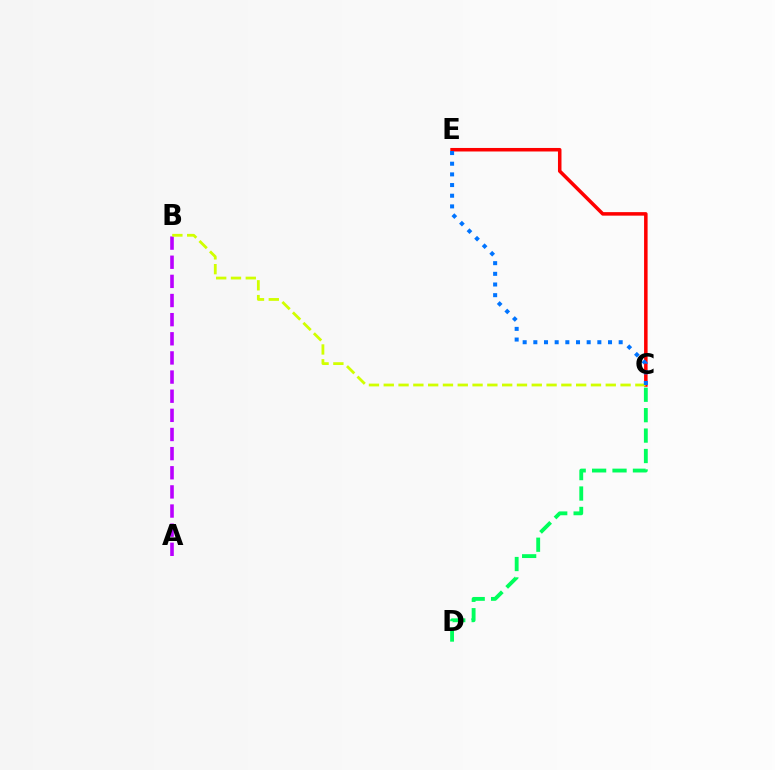{('A', 'B'): [{'color': '#b900ff', 'line_style': 'dashed', 'thickness': 2.6}], ('C', 'D'): [{'color': '#00ff5c', 'line_style': 'dashed', 'thickness': 2.77}], ('C', 'E'): [{'color': '#ff0000', 'line_style': 'solid', 'thickness': 2.54}, {'color': '#0074ff', 'line_style': 'dotted', 'thickness': 2.9}], ('B', 'C'): [{'color': '#d1ff00', 'line_style': 'dashed', 'thickness': 2.01}]}